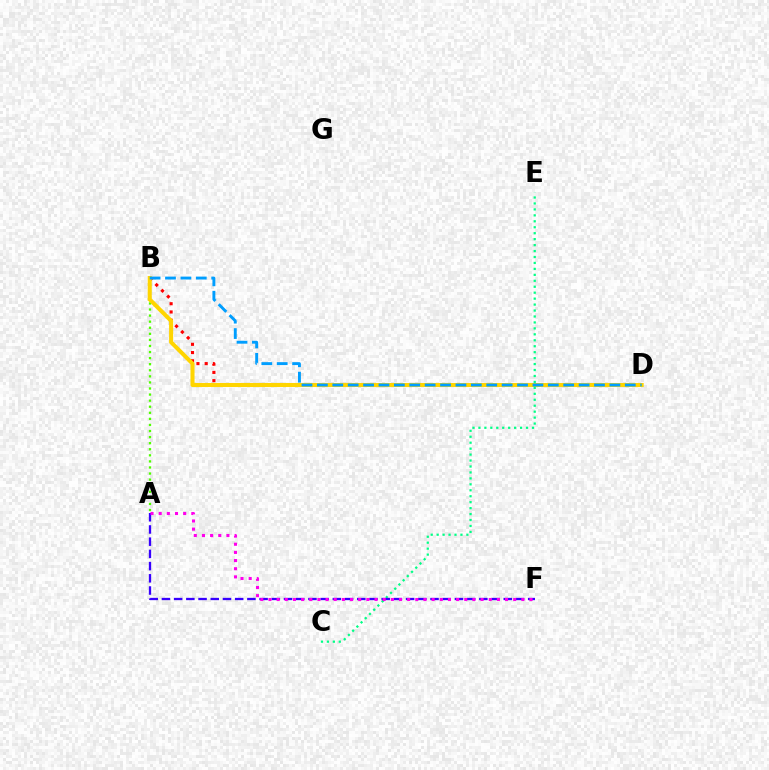{('A', 'B'): [{'color': '#4fff00', 'line_style': 'dotted', 'thickness': 1.65}], ('B', 'D'): [{'color': '#ff0000', 'line_style': 'dotted', 'thickness': 2.24}, {'color': '#ffd500', 'line_style': 'solid', 'thickness': 2.92}, {'color': '#009eff', 'line_style': 'dashed', 'thickness': 2.09}], ('C', 'E'): [{'color': '#00ff86', 'line_style': 'dotted', 'thickness': 1.62}], ('A', 'F'): [{'color': '#3700ff', 'line_style': 'dashed', 'thickness': 1.66}, {'color': '#ff00ed', 'line_style': 'dotted', 'thickness': 2.22}]}